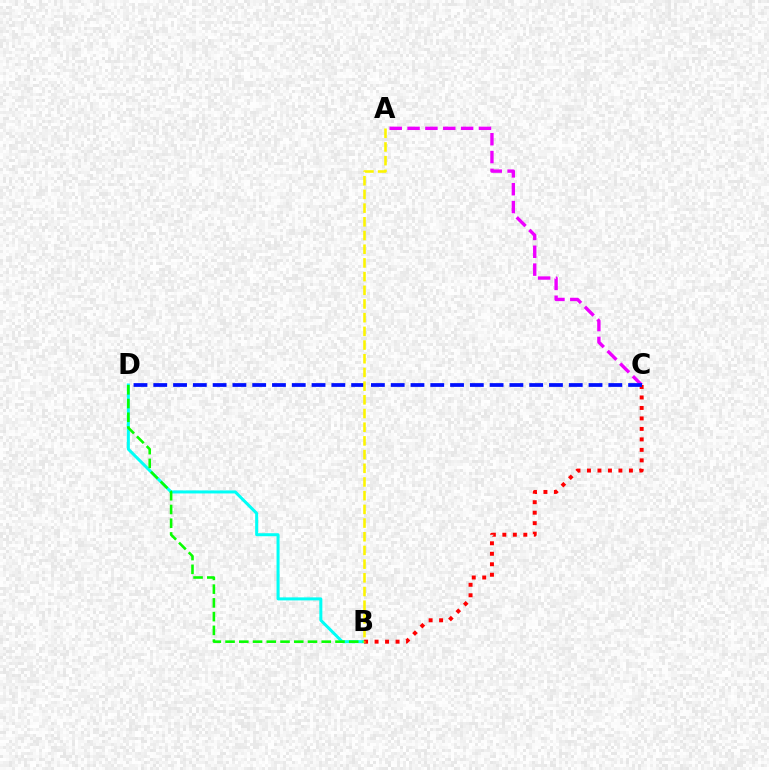{('B', 'D'): [{'color': '#00fff6', 'line_style': 'solid', 'thickness': 2.17}, {'color': '#08ff00', 'line_style': 'dashed', 'thickness': 1.87}], ('B', 'C'): [{'color': '#ff0000', 'line_style': 'dotted', 'thickness': 2.85}], ('A', 'C'): [{'color': '#ee00ff', 'line_style': 'dashed', 'thickness': 2.43}], ('C', 'D'): [{'color': '#0010ff', 'line_style': 'dashed', 'thickness': 2.69}], ('A', 'B'): [{'color': '#fcf500', 'line_style': 'dashed', 'thickness': 1.86}]}